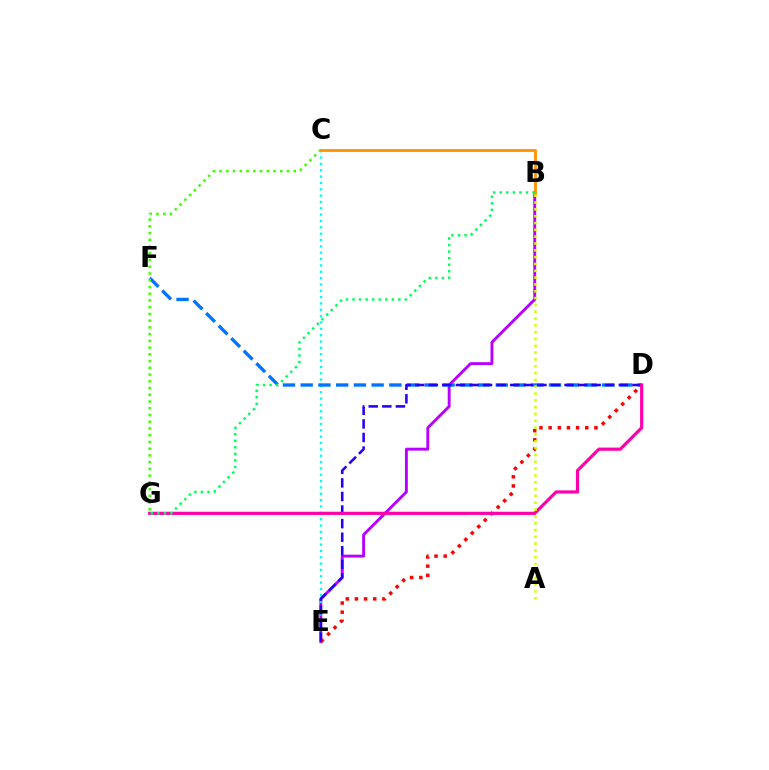{('B', 'E'): [{'color': '#b900ff', 'line_style': 'solid', 'thickness': 2.08}], ('C', 'E'): [{'color': '#00fff6', 'line_style': 'dotted', 'thickness': 1.72}], ('D', 'F'): [{'color': '#0074ff', 'line_style': 'dashed', 'thickness': 2.41}], ('D', 'E'): [{'color': '#ff0000', 'line_style': 'dotted', 'thickness': 2.49}, {'color': '#2500ff', 'line_style': 'dashed', 'thickness': 1.84}], ('C', 'G'): [{'color': '#3dff00', 'line_style': 'dotted', 'thickness': 1.83}], ('B', 'C'): [{'color': '#ff9400', 'line_style': 'solid', 'thickness': 2.05}], ('D', 'G'): [{'color': '#ff00ac', 'line_style': 'solid', 'thickness': 2.29}], ('A', 'B'): [{'color': '#d1ff00', 'line_style': 'dotted', 'thickness': 1.85}], ('B', 'G'): [{'color': '#00ff5c', 'line_style': 'dotted', 'thickness': 1.78}]}